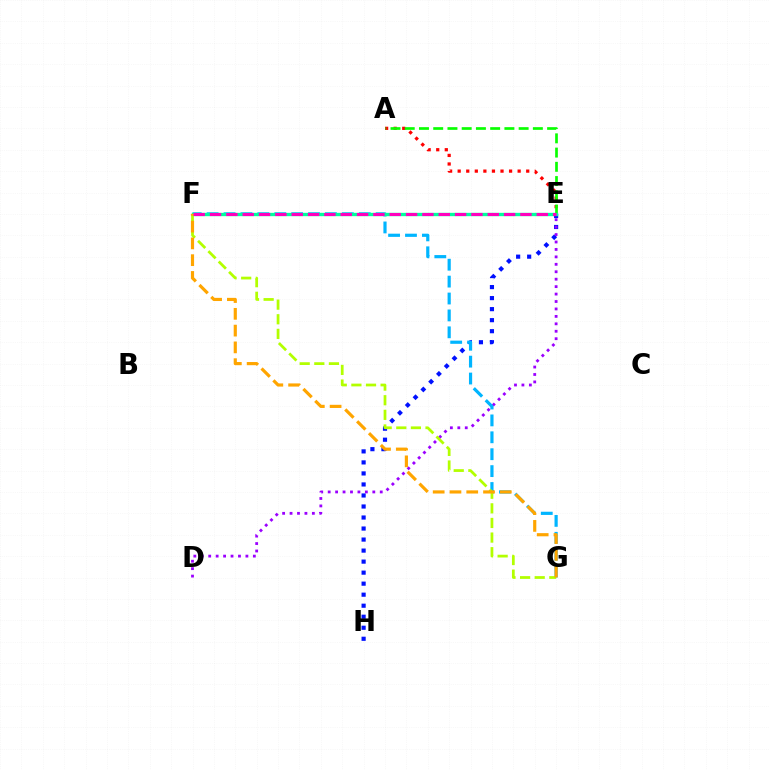{('A', 'E'): [{'color': '#ff0000', 'line_style': 'dotted', 'thickness': 2.33}, {'color': '#08ff00', 'line_style': 'dashed', 'thickness': 1.93}], ('E', 'H'): [{'color': '#0010ff', 'line_style': 'dotted', 'thickness': 2.99}], ('D', 'E'): [{'color': '#9b00ff', 'line_style': 'dotted', 'thickness': 2.02}], ('F', 'G'): [{'color': '#00b5ff', 'line_style': 'dashed', 'thickness': 2.3}, {'color': '#b3ff00', 'line_style': 'dashed', 'thickness': 1.99}, {'color': '#ffa500', 'line_style': 'dashed', 'thickness': 2.28}], ('E', 'F'): [{'color': '#00ff9d', 'line_style': 'solid', 'thickness': 2.41}, {'color': '#ff00bd', 'line_style': 'dashed', 'thickness': 2.22}]}